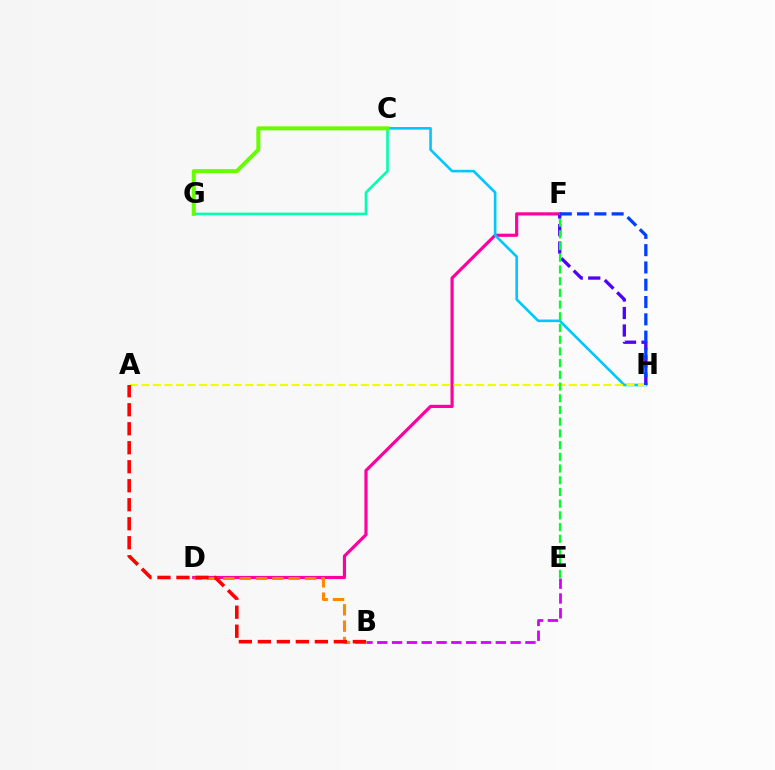{('B', 'E'): [{'color': '#d600ff', 'line_style': 'dashed', 'thickness': 2.01}], ('D', 'F'): [{'color': '#ff00a0', 'line_style': 'solid', 'thickness': 2.28}], ('C', 'H'): [{'color': '#00c7ff', 'line_style': 'solid', 'thickness': 1.88}], ('A', 'H'): [{'color': '#eeff00', 'line_style': 'dashed', 'thickness': 1.57}], ('C', 'G'): [{'color': '#00ffaf', 'line_style': 'solid', 'thickness': 1.88}, {'color': '#66ff00', 'line_style': 'solid', 'thickness': 2.89}], ('B', 'D'): [{'color': '#ff8800', 'line_style': 'dashed', 'thickness': 2.22}], ('A', 'B'): [{'color': '#ff0000', 'line_style': 'dashed', 'thickness': 2.58}], ('F', 'H'): [{'color': '#4f00ff', 'line_style': 'dashed', 'thickness': 2.38}, {'color': '#003fff', 'line_style': 'dashed', 'thickness': 2.35}], ('E', 'F'): [{'color': '#00ff27', 'line_style': 'dashed', 'thickness': 1.59}]}